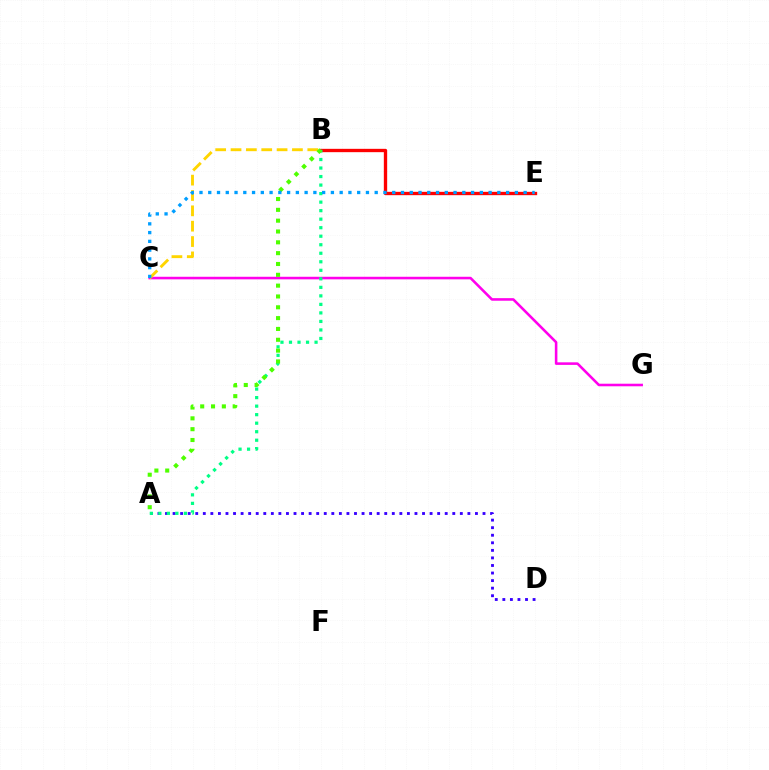{('C', 'G'): [{'color': '#ff00ed', 'line_style': 'solid', 'thickness': 1.85}], ('B', 'E'): [{'color': '#ff0000', 'line_style': 'solid', 'thickness': 2.4}], ('A', 'D'): [{'color': '#3700ff', 'line_style': 'dotted', 'thickness': 2.05}], ('B', 'C'): [{'color': '#ffd500', 'line_style': 'dashed', 'thickness': 2.09}], ('A', 'B'): [{'color': '#00ff86', 'line_style': 'dotted', 'thickness': 2.32}, {'color': '#4fff00', 'line_style': 'dotted', 'thickness': 2.94}], ('C', 'E'): [{'color': '#009eff', 'line_style': 'dotted', 'thickness': 2.38}]}